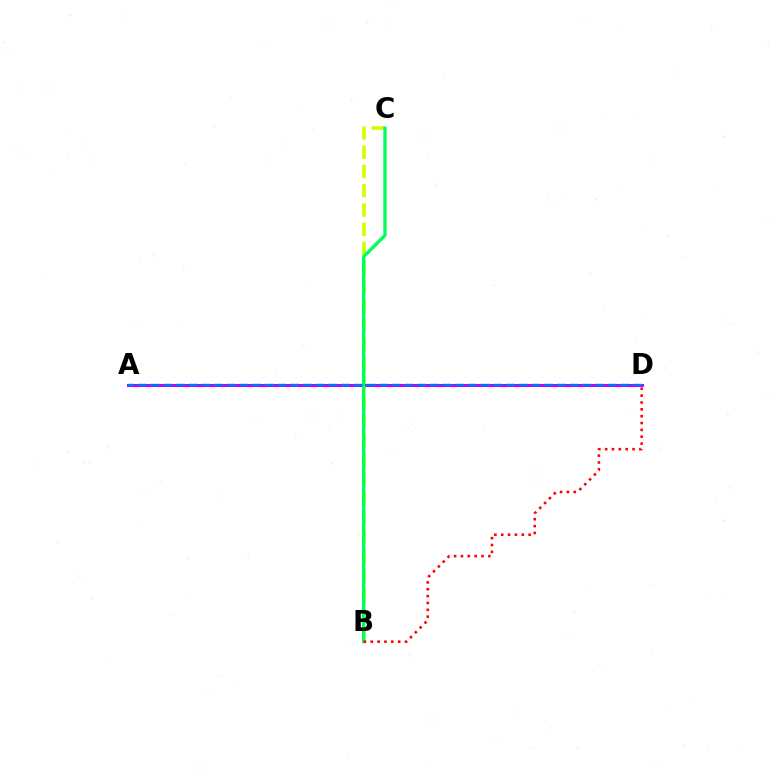{('B', 'C'): [{'color': '#d1ff00', 'line_style': 'dashed', 'thickness': 2.62}, {'color': '#00ff5c', 'line_style': 'solid', 'thickness': 2.42}], ('A', 'D'): [{'color': '#b900ff', 'line_style': 'solid', 'thickness': 2.14}, {'color': '#0074ff', 'line_style': 'dashed', 'thickness': 1.73}], ('B', 'D'): [{'color': '#ff0000', 'line_style': 'dotted', 'thickness': 1.86}]}